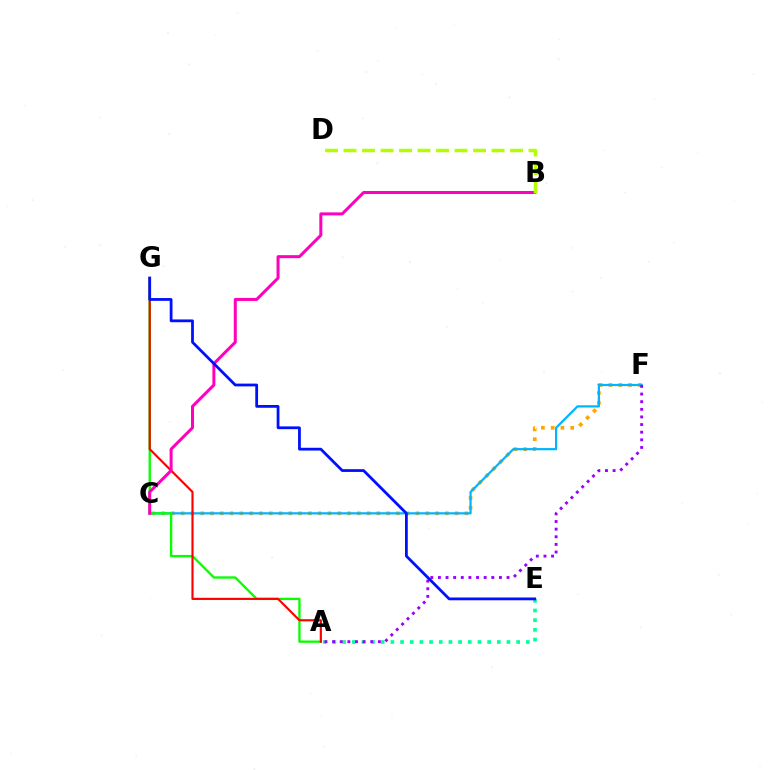{('C', 'F'): [{'color': '#ffa500', 'line_style': 'dotted', 'thickness': 2.66}, {'color': '#00b5ff', 'line_style': 'solid', 'thickness': 1.61}], ('A', 'G'): [{'color': '#08ff00', 'line_style': 'solid', 'thickness': 1.68}, {'color': '#ff0000', 'line_style': 'solid', 'thickness': 1.56}], ('A', 'E'): [{'color': '#00ff9d', 'line_style': 'dotted', 'thickness': 2.63}], ('A', 'F'): [{'color': '#9b00ff', 'line_style': 'dotted', 'thickness': 2.07}], ('B', 'C'): [{'color': '#ff00bd', 'line_style': 'solid', 'thickness': 2.17}], ('E', 'G'): [{'color': '#0010ff', 'line_style': 'solid', 'thickness': 2.0}], ('B', 'D'): [{'color': '#b3ff00', 'line_style': 'dashed', 'thickness': 2.51}]}